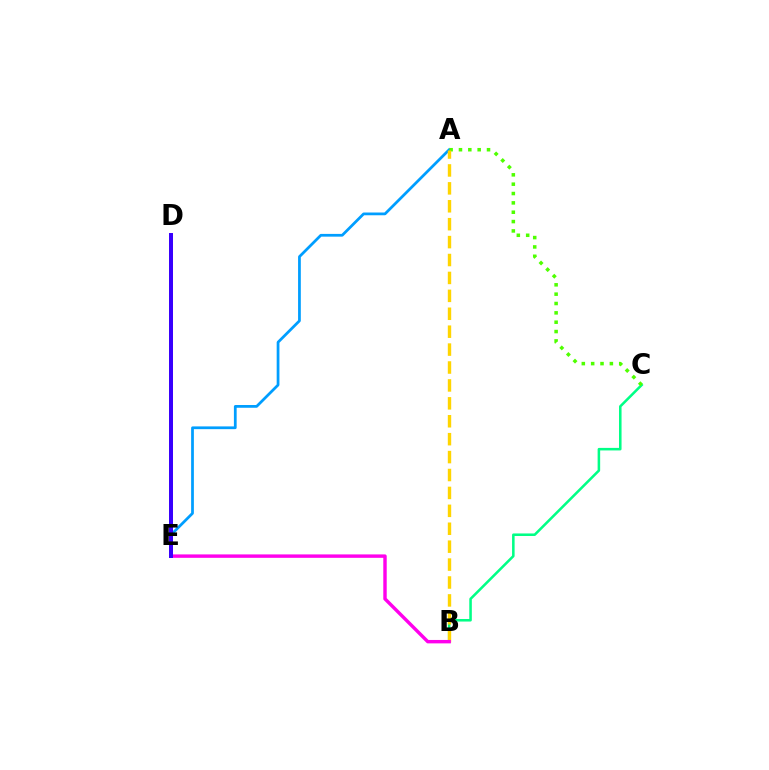{('A', 'E'): [{'color': '#009eff', 'line_style': 'solid', 'thickness': 1.98}], ('B', 'C'): [{'color': '#00ff86', 'line_style': 'solid', 'thickness': 1.83}], ('A', 'C'): [{'color': '#4fff00', 'line_style': 'dotted', 'thickness': 2.54}], ('A', 'B'): [{'color': '#ffd500', 'line_style': 'dashed', 'thickness': 2.43}], ('D', 'E'): [{'color': '#ff0000', 'line_style': 'solid', 'thickness': 2.55}, {'color': '#3700ff', 'line_style': 'solid', 'thickness': 2.85}], ('B', 'E'): [{'color': '#ff00ed', 'line_style': 'solid', 'thickness': 2.46}]}